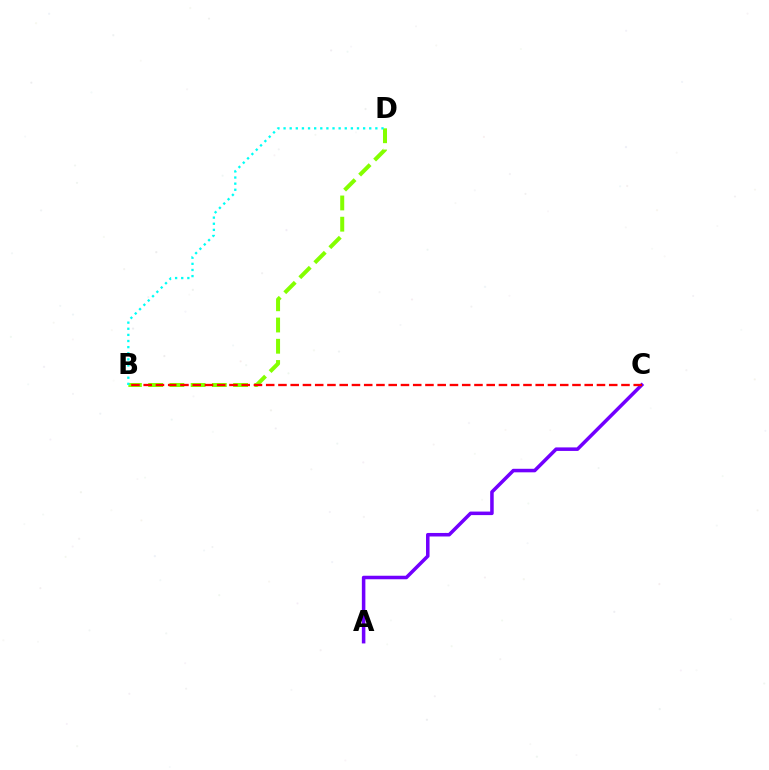{('A', 'C'): [{'color': '#7200ff', 'line_style': 'solid', 'thickness': 2.54}], ('B', 'D'): [{'color': '#84ff00', 'line_style': 'dashed', 'thickness': 2.88}, {'color': '#00fff6', 'line_style': 'dotted', 'thickness': 1.66}], ('B', 'C'): [{'color': '#ff0000', 'line_style': 'dashed', 'thickness': 1.66}]}